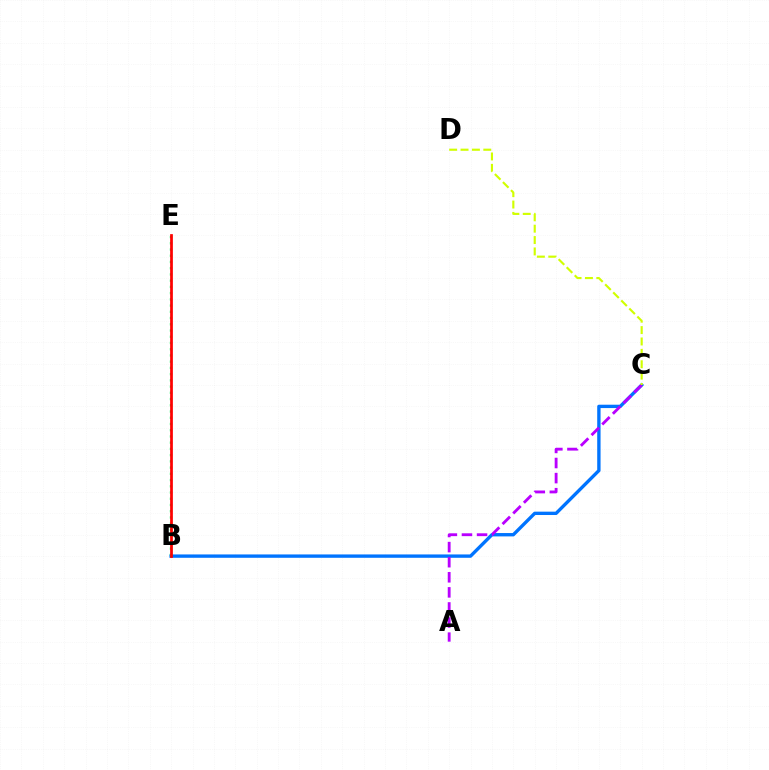{('B', 'C'): [{'color': '#0074ff', 'line_style': 'solid', 'thickness': 2.42}], ('B', 'E'): [{'color': '#00ff5c', 'line_style': 'dotted', 'thickness': 1.69}, {'color': '#ff0000', 'line_style': 'solid', 'thickness': 1.97}], ('A', 'C'): [{'color': '#b900ff', 'line_style': 'dashed', 'thickness': 2.05}], ('C', 'D'): [{'color': '#d1ff00', 'line_style': 'dashed', 'thickness': 1.55}]}